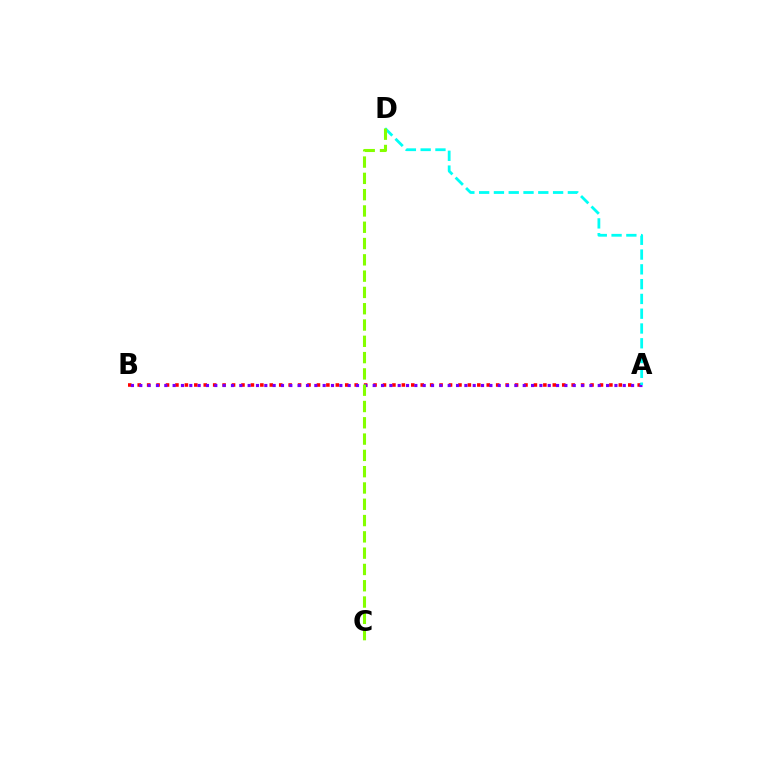{('A', 'B'): [{'color': '#ff0000', 'line_style': 'dotted', 'thickness': 2.56}, {'color': '#7200ff', 'line_style': 'dotted', 'thickness': 2.26}], ('A', 'D'): [{'color': '#00fff6', 'line_style': 'dashed', 'thickness': 2.01}], ('C', 'D'): [{'color': '#84ff00', 'line_style': 'dashed', 'thickness': 2.21}]}